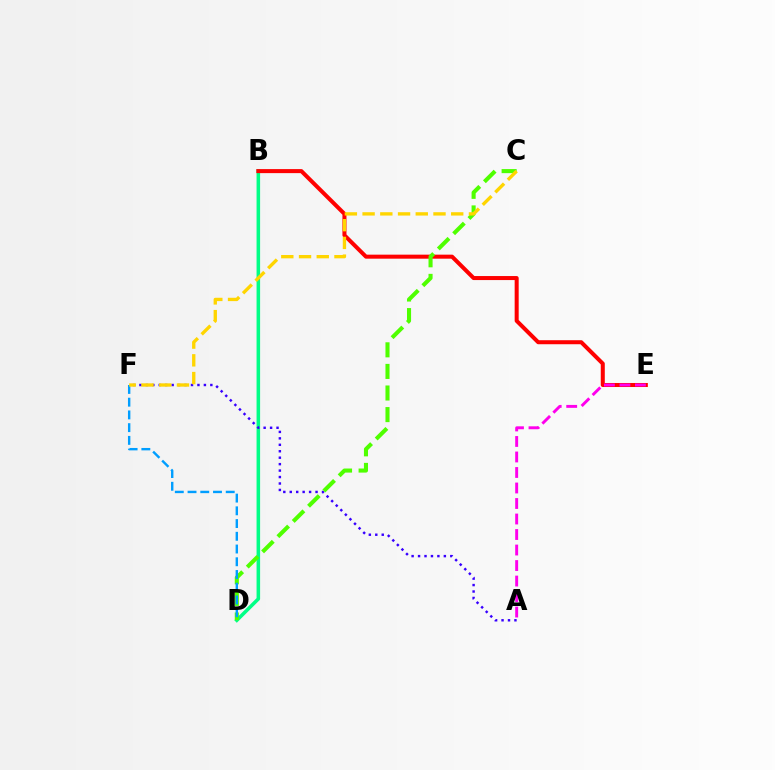{('B', 'D'): [{'color': '#00ff86', 'line_style': 'solid', 'thickness': 2.55}], ('B', 'E'): [{'color': '#ff0000', 'line_style': 'solid', 'thickness': 2.9}], ('A', 'F'): [{'color': '#3700ff', 'line_style': 'dotted', 'thickness': 1.75}], ('A', 'E'): [{'color': '#ff00ed', 'line_style': 'dashed', 'thickness': 2.11}], ('C', 'D'): [{'color': '#4fff00', 'line_style': 'dashed', 'thickness': 2.93}], ('D', 'F'): [{'color': '#009eff', 'line_style': 'dashed', 'thickness': 1.73}], ('C', 'F'): [{'color': '#ffd500', 'line_style': 'dashed', 'thickness': 2.41}]}